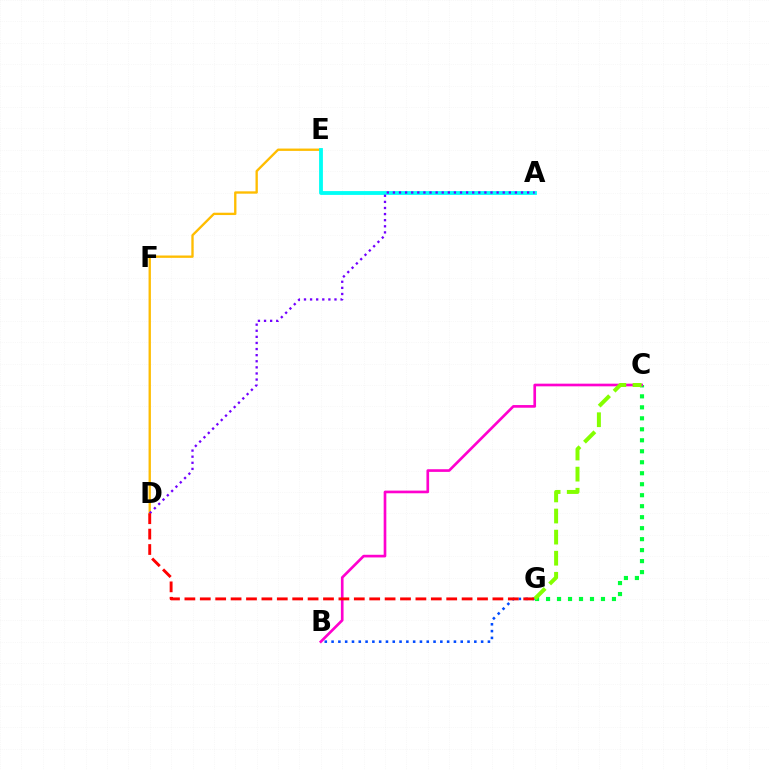{('B', 'G'): [{'color': '#004bff', 'line_style': 'dotted', 'thickness': 1.85}], ('D', 'E'): [{'color': '#ffbd00', 'line_style': 'solid', 'thickness': 1.69}], ('C', 'G'): [{'color': '#00ff39', 'line_style': 'dotted', 'thickness': 2.98}, {'color': '#84ff00', 'line_style': 'dashed', 'thickness': 2.87}], ('A', 'E'): [{'color': '#00fff6', 'line_style': 'solid', 'thickness': 2.75}], ('A', 'D'): [{'color': '#7200ff', 'line_style': 'dotted', 'thickness': 1.66}], ('B', 'C'): [{'color': '#ff00cf', 'line_style': 'solid', 'thickness': 1.92}], ('D', 'G'): [{'color': '#ff0000', 'line_style': 'dashed', 'thickness': 2.09}]}